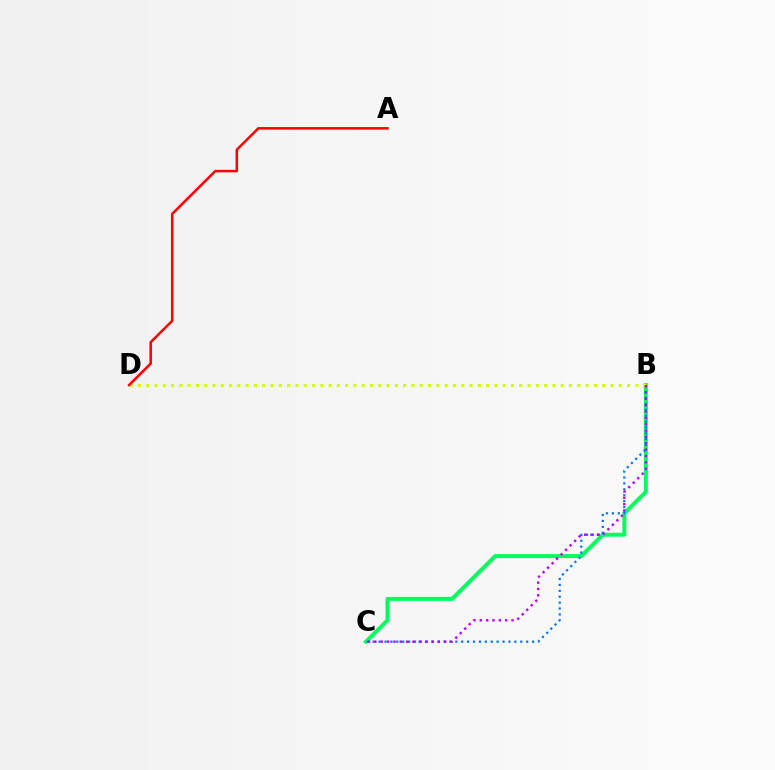{('B', 'C'): [{'color': '#00ff5c', 'line_style': 'solid', 'thickness': 2.85}, {'color': '#0074ff', 'line_style': 'dotted', 'thickness': 1.6}, {'color': '#b900ff', 'line_style': 'dotted', 'thickness': 1.72}], ('B', 'D'): [{'color': '#d1ff00', 'line_style': 'dotted', 'thickness': 2.25}], ('A', 'D'): [{'color': '#ff0000', 'line_style': 'solid', 'thickness': 1.82}]}